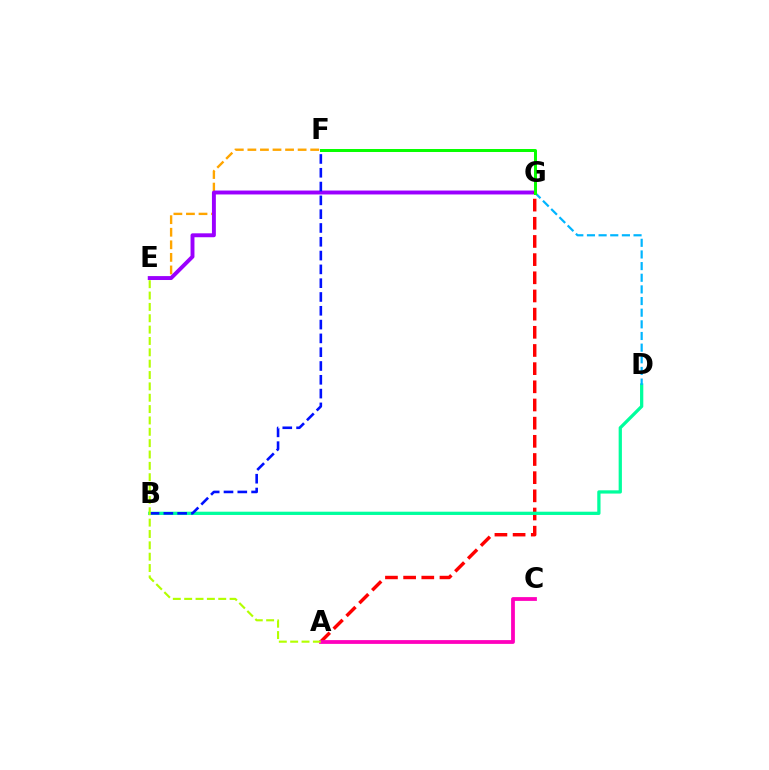{('E', 'F'): [{'color': '#ffa500', 'line_style': 'dashed', 'thickness': 1.71}], ('E', 'G'): [{'color': '#9b00ff', 'line_style': 'solid', 'thickness': 2.82}], ('A', 'G'): [{'color': '#ff0000', 'line_style': 'dashed', 'thickness': 2.47}], ('B', 'D'): [{'color': '#00ff9d', 'line_style': 'solid', 'thickness': 2.35}], ('B', 'F'): [{'color': '#0010ff', 'line_style': 'dashed', 'thickness': 1.88}], ('D', 'G'): [{'color': '#00b5ff', 'line_style': 'dashed', 'thickness': 1.58}], ('A', 'C'): [{'color': '#ff00bd', 'line_style': 'solid', 'thickness': 2.72}], ('F', 'G'): [{'color': '#08ff00', 'line_style': 'solid', 'thickness': 2.15}], ('A', 'E'): [{'color': '#b3ff00', 'line_style': 'dashed', 'thickness': 1.54}]}